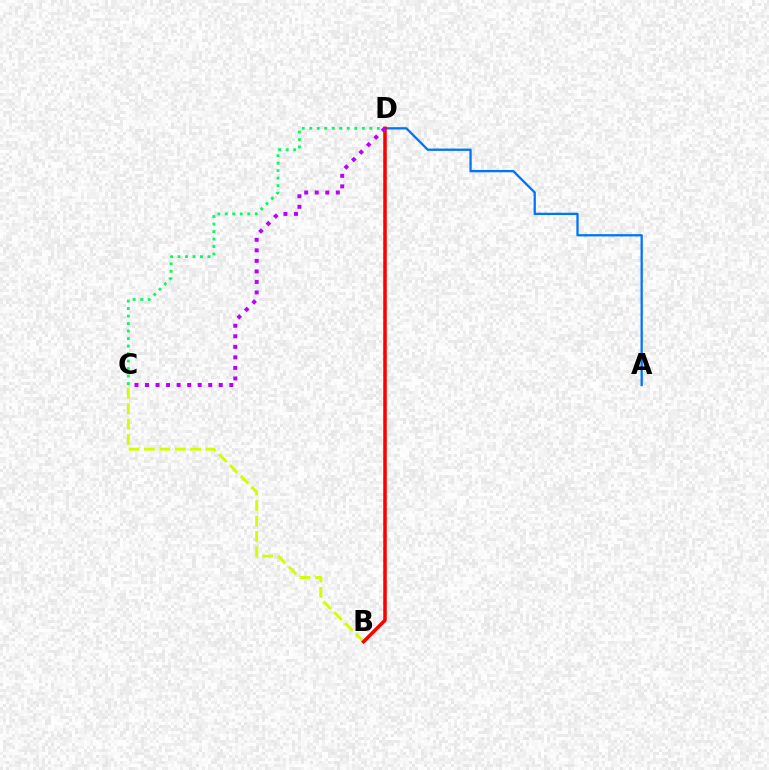{('A', 'D'): [{'color': '#0074ff', 'line_style': 'solid', 'thickness': 1.65}], ('B', 'C'): [{'color': '#d1ff00', 'line_style': 'dashed', 'thickness': 2.09}], ('C', 'D'): [{'color': '#00ff5c', 'line_style': 'dotted', 'thickness': 2.04}, {'color': '#b900ff', 'line_style': 'dotted', 'thickness': 2.86}], ('B', 'D'): [{'color': '#ff0000', 'line_style': 'solid', 'thickness': 2.54}]}